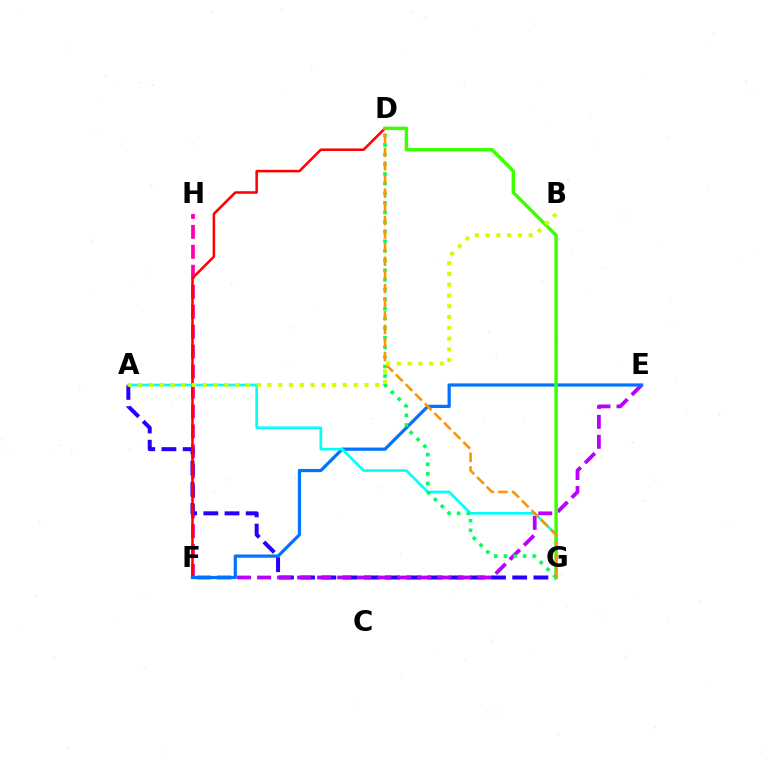{('F', 'H'): [{'color': '#ff00ac', 'line_style': 'dashed', 'thickness': 2.71}], ('A', 'G'): [{'color': '#2500ff', 'line_style': 'dashed', 'thickness': 2.88}, {'color': '#00fff6', 'line_style': 'solid', 'thickness': 1.9}], ('D', 'F'): [{'color': '#ff0000', 'line_style': 'solid', 'thickness': 1.83}], ('E', 'F'): [{'color': '#b900ff', 'line_style': 'dashed', 'thickness': 2.72}, {'color': '#0074ff', 'line_style': 'solid', 'thickness': 2.32}], ('D', 'G'): [{'color': '#3dff00', 'line_style': 'solid', 'thickness': 2.49}, {'color': '#00ff5c', 'line_style': 'dotted', 'thickness': 2.62}, {'color': '#ff9400', 'line_style': 'dashed', 'thickness': 1.85}], ('A', 'B'): [{'color': '#d1ff00', 'line_style': 'dotted', 'thickness': 2.92}]}